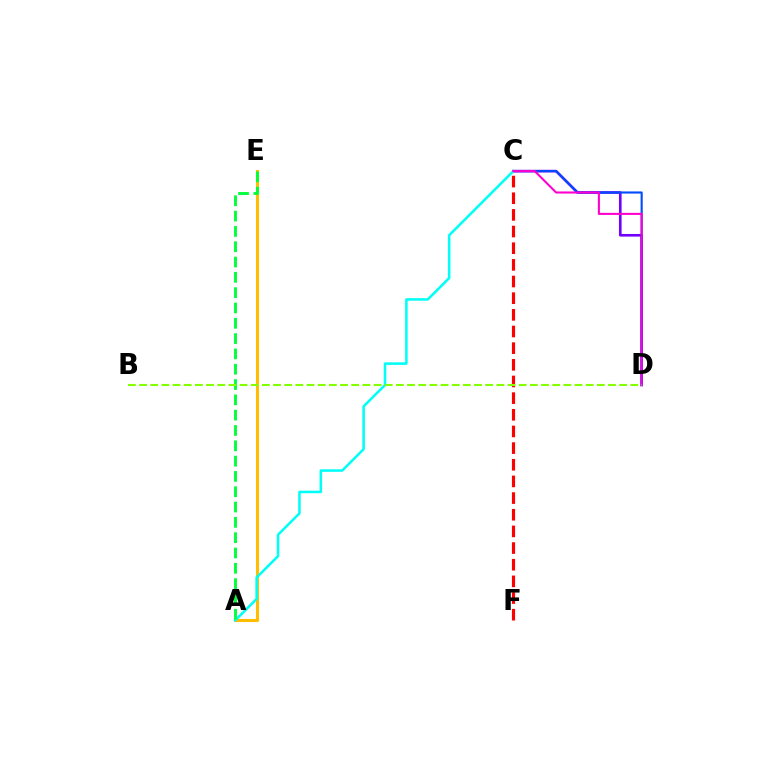{('C', 'D'): [{'color': '#7200ff', 'line_style': 'solid', 'thickness': 1.89}, {'color': '#004bff', 'line_style': 'solid', 'thickness': 1.52}, {'color': '#ff00cf', 'line_style': 'solid', 'thickness': 1.51}], ('C', 'F'): [{'color': '#ff0000', 'line_style': 'dashed', 'thickness': 2.26}], ('A', 'E'): [{'color': '#ffbd00', 'line_style': 'solid', 'thickness': 2.21}, {'color': '#00ff39', 'line_style': 'dashed', 'thickness': 2.08}], ('A', 'C'): [{'color': '#00fff6', 'line_style': 'solid', 'thickness': 1.83}], ('B', 'D'): [{'color': '#84ff00', 'line_style': 'dashed', 'thickness': 1.52}]}